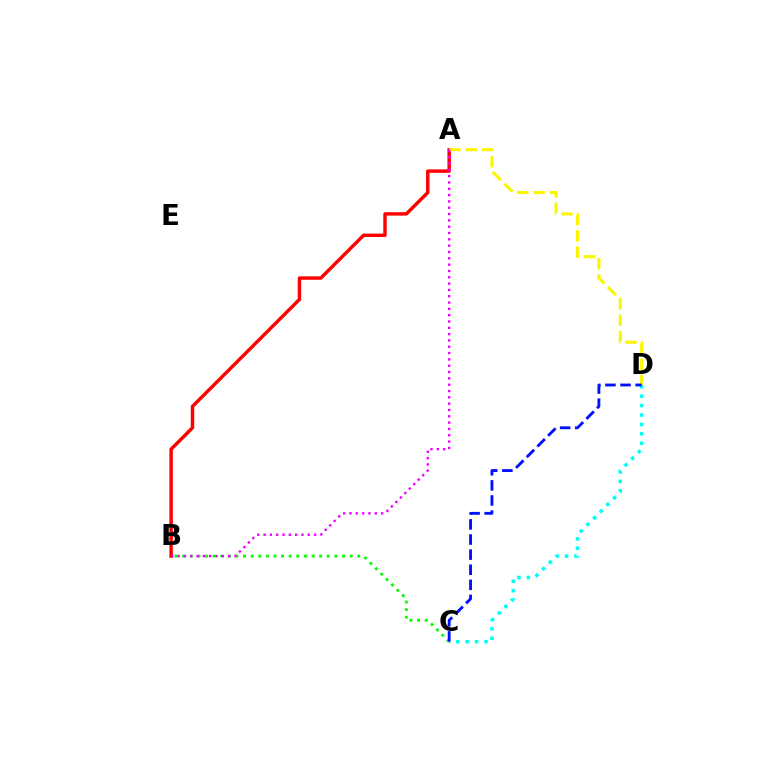{('B', 'C'): [{'color': '#08ff00', 'line_style': 'dotted', 'thickness': 2.07}], ('C', 'D'): [{'color': '#00fff6', 'line_style': 'dotted', 'thickness': 2.55}, {'color': '#0010ff', 'line_style': 'dashed', 'thickness': 2.05}], ('A', 'B'): [{'color': '#ff0000', 'line_style': 'solid', 'thickness': 2.47}, {'color': '#ee00ff', 'line_style': 'dotted', 'thickness': 1.72}], ('A', 'D'): [{'color': '#fcf500', 'line_style': 'dashed', 'thickness': 2.22}]}